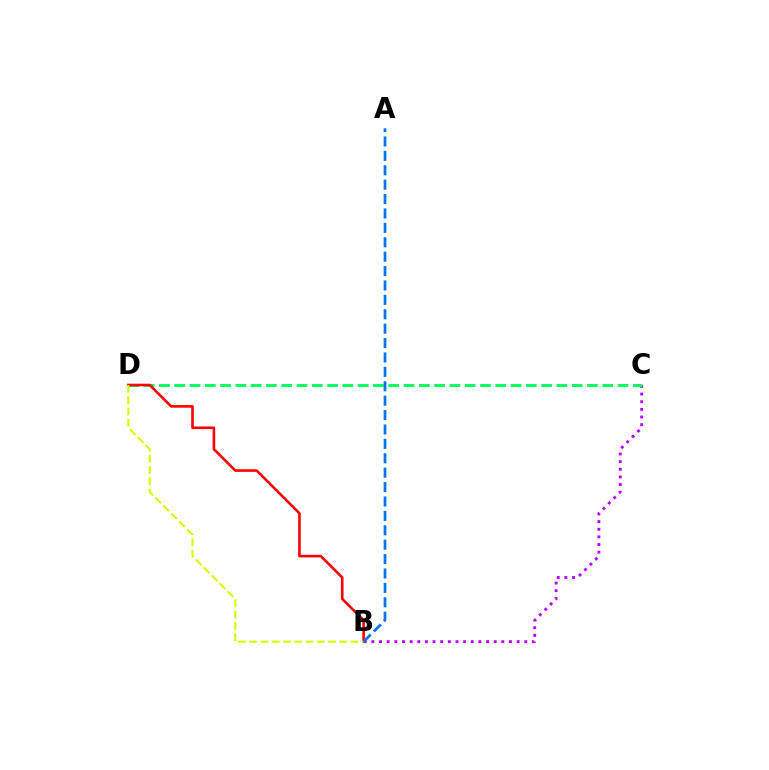{('B', 'C'): [{'color': '#b900ff', 'line_style': 'dotted', 'thickness': 2.08}], ('C', 'D'): [{'color': '#00ff5c', 'line_style': 'dashed', 'thickness': 2.08}], ('B', 'D'): [{'color': '#ff0000', 'line_style': 'solid', 'thickness': 1.87}, {'color': '#d1ff00', 'line_style': 'dashed', 'thickness': 1.53}], ('A', 'B'): [{'color': '#0074ff', 'line_style': 'dashed', 'thickness': 1.96}]}